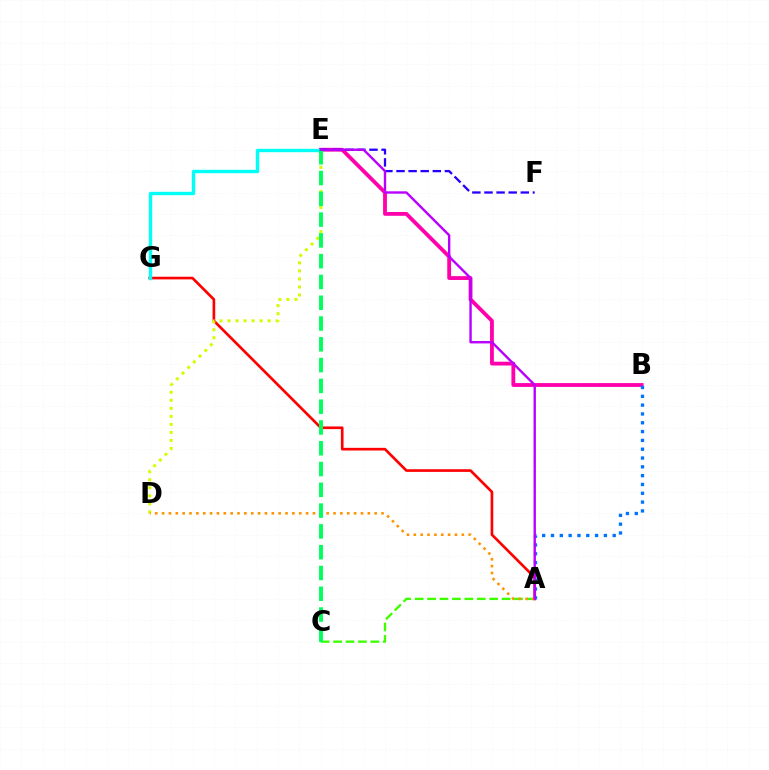{('A', 'G'): [{'color': '#ff0000', 'line_style': 'solid', 'thickness': 1.92}], ('D', 'E'): [{'color': '#d1ff00', 'line_style': 'dotted', 'thickness': 2.18}], ('A', 'C'): [{'color': '#3dff00', 'line_style': 'dashed', 'thickness': 1.69}], ('B', 'E'): [{'color': '#ff00ac', 'line_style': 'solid', 'thickness': 2.75}], ('E', 'G'): [{'color': '#00fff6', 'line_style': 'solid', 'thickness': 2.44}], ('E', 'F'): [{'color': '#2500ff', 'line_style': 'dashed', 'thickness': 1.64}], ('A', 'B'): [{'color': '#0074ff', 'line_style': 'dotted', 'thickness': 2.39}], ('A', 'D'): [{'color': '#ff9400', 'line_style': 'dotted', 'thickness': 1.86}], ('C', 'E'): [{'color': '#00ff5c', 'line_style': 'dashed', 'thickness': 2.82}], ('A', 'E'): [{'color': '#b900ff', 'line_style': 'solid', 'thickness': 1.72}]}